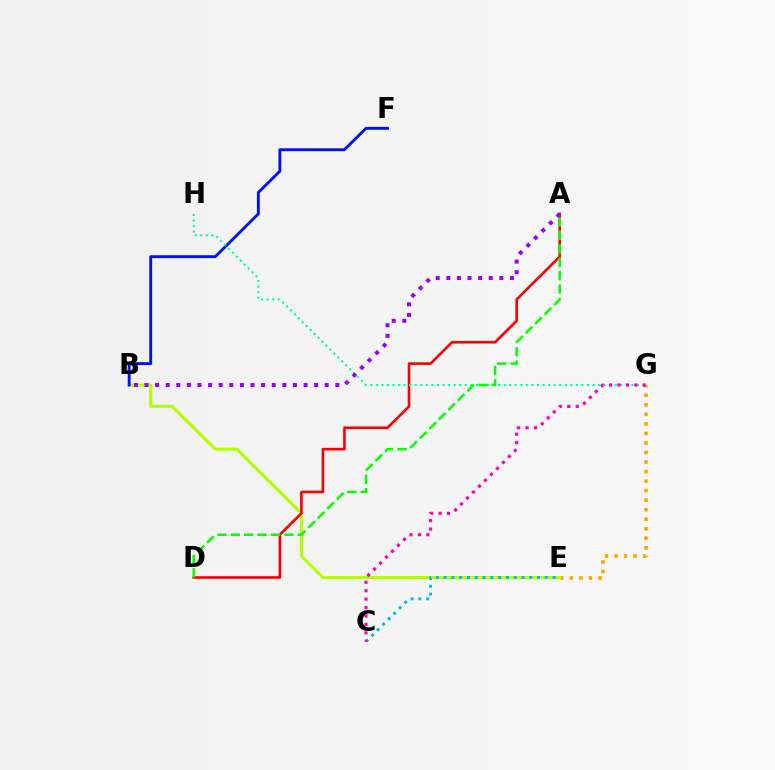{('E', 'G'): [{'color': '#ffa500', 'line_style': 'dotted', 'thickness': 2.59}], ('B', 'E'): [{'color': '#b3ff00', 'line_style': 'solid', 'thickness': 2.2}], ('C', 'E'): [{'color': '#00b5ff', 'line_style': 'dotted', 'thickness': 2.11}], ('A', 'D'): [{'color': '#ff0000', 'line_style': 'solid', 'thickness': 1.91}, {'color': '#08ff00', 'line_style': 'dashed', 'thickness': 1.82}], ('B', 'F'): [{'color': '#0010ff', 'line_style': 'solid', 'thickness': 2.08}], ('G', 'H'): [{'color': '#00ff9d', 'line_style': 'dotted', 'thickness': 1.51}], ('C', 'G'): [{'color': '#ff00bd', 'line_style': 'dotted', 'thickness': 2.29}], ('A', 'B'): [{'color': '#9b00ff', 'line_style': 'dotted', 'thickness': 2.88}]}